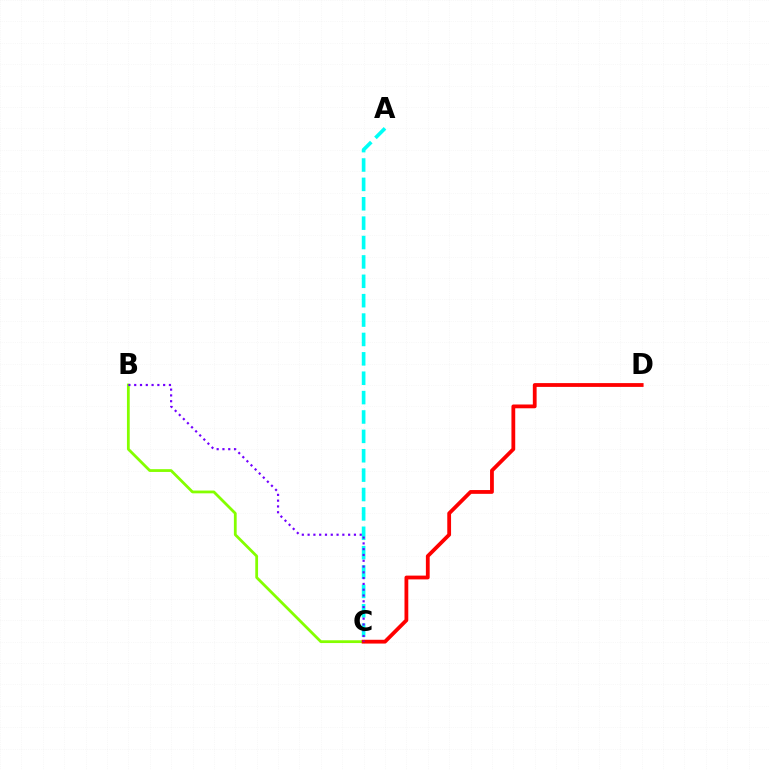{('A', 'C'): [{'color': '#00fff6', 'line_style': 'dashed', 'thickness': 2.63}], ('B', 'C'): [{'color': '#84ff00', 'line_style': 'solid', 'thickness': 2.0}, {'color': '#7200ff', 'line_style': 'dotted', 'thickness': 1.57}], ('C', 'D'): [{'color': '#ff0000', 'line_style': 'solid', 'thickness': 2.73}]}